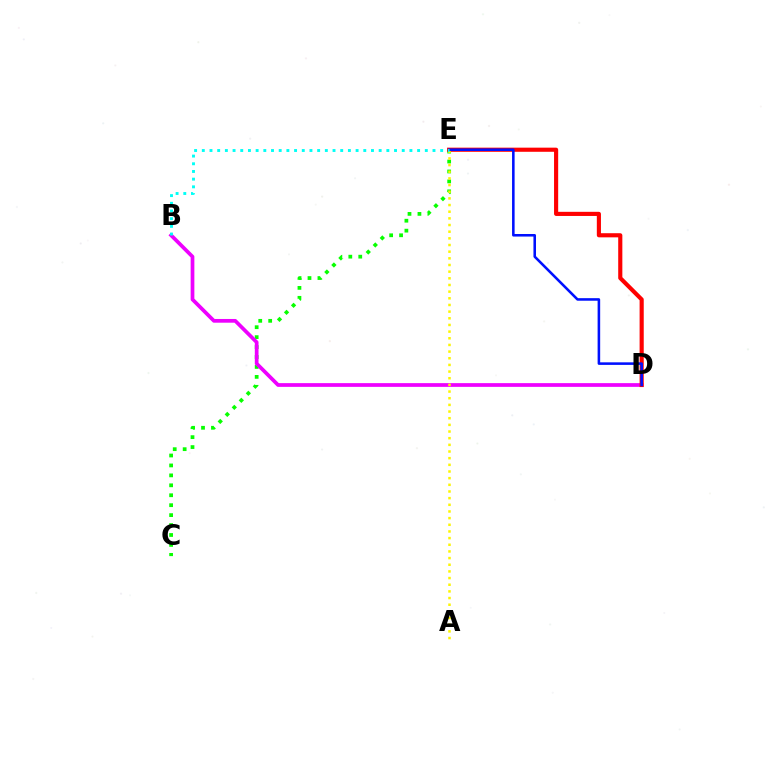{('C', 'E'): [{'color': '#08ff00', 'line_style': 'dotted', 'thickness': 2.7}], ('B', 'D'): [{'color': '#ee00ff', 'line_style': 'solid', 'thickness': 2.68}], ('D', 'E'): [{'color': '#ff0000', 'line_style': 'solid', 'thickness': 2.98}, {'color': '#0010ff', 'line_style': 'solid', 'thickness': 1.85}], ('A', 'E'): [{'color': '#fcf500', 'line_style': 'dotted', 'thickness': 1.81}], ('B', 'E'): [{'color': '#00fff6', 'line_style': 'dotted', 'thickness': 2.09}]}